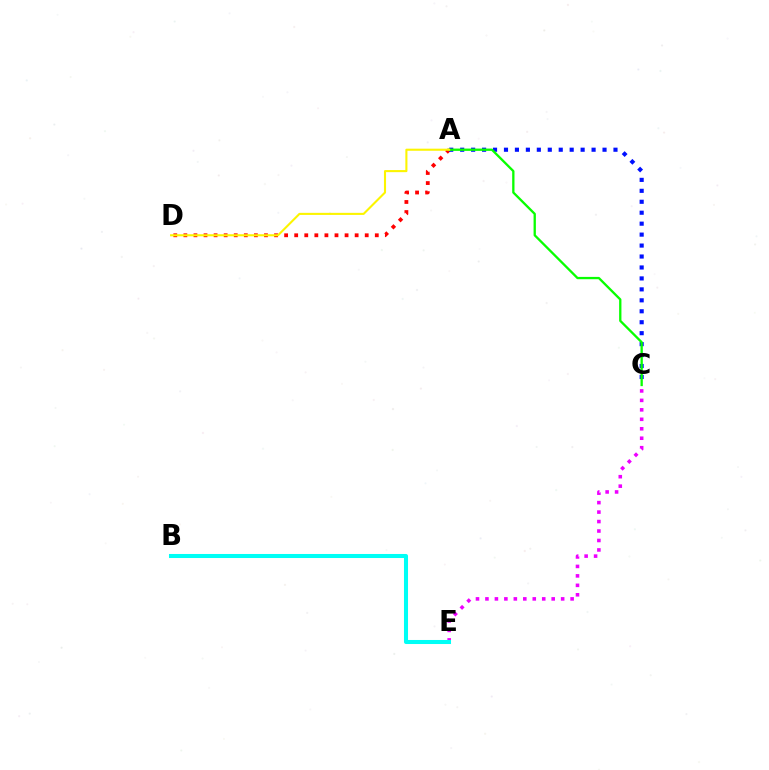{('A', 'D'): [{'color': '#ff0000', 'line_style': 'dotted', 'thickness': 2.74}, {'color': '#fcf500', 'line_style': 'solid', 'thickness': 1.51}], ('A', 'C'): [{'color': '#0010ff', 'line_style': 'dotted', 'thickness': 2.98}, {'color': '#08ff00', 'line_style': 'solid', 'thickness': 1.66}], ('C', 'E'): [{'color': '#ee00ff', 'line_style': 'dotted', 'thickness': 2.57}], ('B', 'E'): [{'color': '#00fff6', 'line_style': 'solid', 'thickness': 2.91}]}